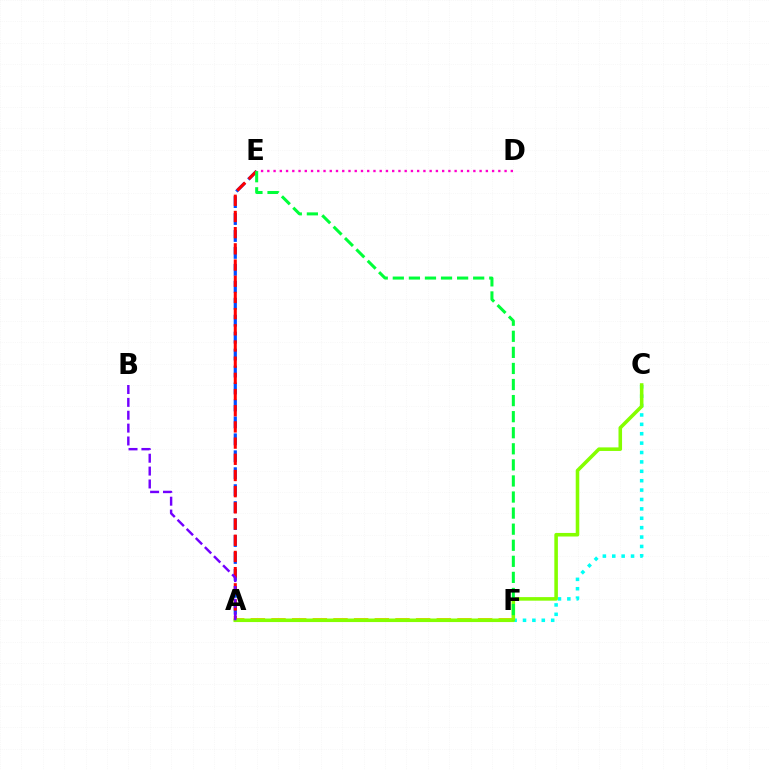{('A', 'F'): [{'color': '#ffbd00', 'line_style': 'dashed', 'thickness': 2.81}], ('A', 'E'): [{'color': '#004bff', 'line_style': 'dashed', 'thickness': 2.3}, {'color': '#ff0000', 'line_style': 'dashed', 'thickness': 2.2}], ('D', 'E'): [{'color': '#ff00cf', 'line_style': 'dotted', 'thickness': 1.7}], ('C', 'F'): [{'color': '#00fff6', 'line_style': 'dotted', 'thickness': 2.55}], ('A', 'C'): [{'color': '#84ff00', 'line_style': 'solid', 'thickness': 2.57}], ('E', 'F'): [{'color': '#00ff39', 'line_style': 'dashed', 'thickness': 2.18}], ('A', 'B'): [{'color': '#7200ff', 'line_style': 'dashed', 'thickness': 1.75}]}